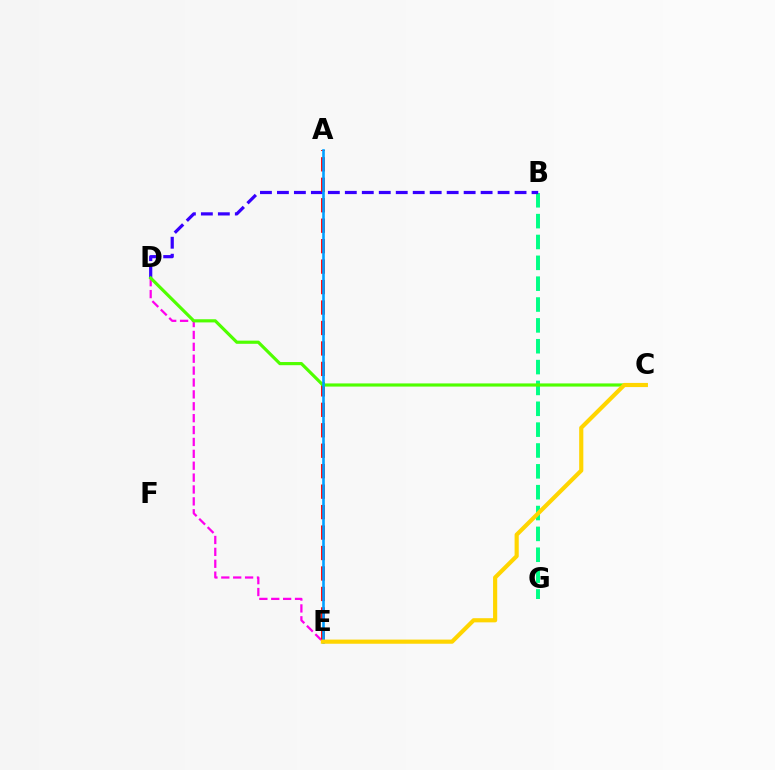{('B', 'G'): [{'color': '#00ff86', 'line_style': 'dashed', 'thickness': 2.83}], ('B', 'D'): [{'color': '#3700ff', 'line_style': 'dashed', 'thickness': 2.31}], ('D', 'E'): [{'color': '#ff00ed', 'line_style': 'dashed', 'thickness': 1.62}], ('A', 'E'): [{'color': '#ff0000', 'line_style': 'dashed', 'thickness': 2.78}, {'color': '#009eff', 'line_style': 'solid', 'thickness': 1.88}], ('C', 'D'): [{'color': '#4fff00', 'line_style': 'solid', 'thickness': 2.28}], ('C', 'E'): [{'color': '#ffd500', 'line_style': 'solid', 'thickness': 2.99}]}